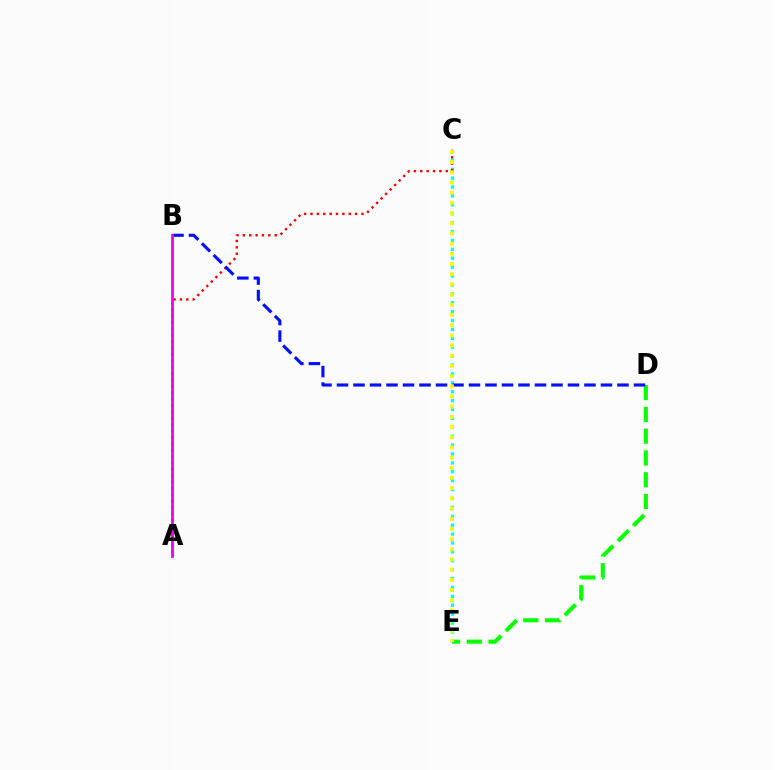{('D', 'E'): [{'color': '#08ff00', 'line_style': 'dashed', 'thickness': 2.96}], ('C', 'E'): [{'color': '#00fff6', 'line_style': 'dotted', 'thickness': 2.42}, {'color': '#fcf500', 'line_style': 'dotted', 'thickness': 2.77}], ('A', 'C'): [{'color': '#ff0000', 'line_style': 'dotted', 'thickness': 1.73}], ('B', 'D'): [{'color': '#0010ff', 'line_style': 'dashed', 'thickness': 2.24}], ('A', 'B'): [{'color': '#ee00ff', 'line_style': 'solid', 'thickness': 2.04}]}